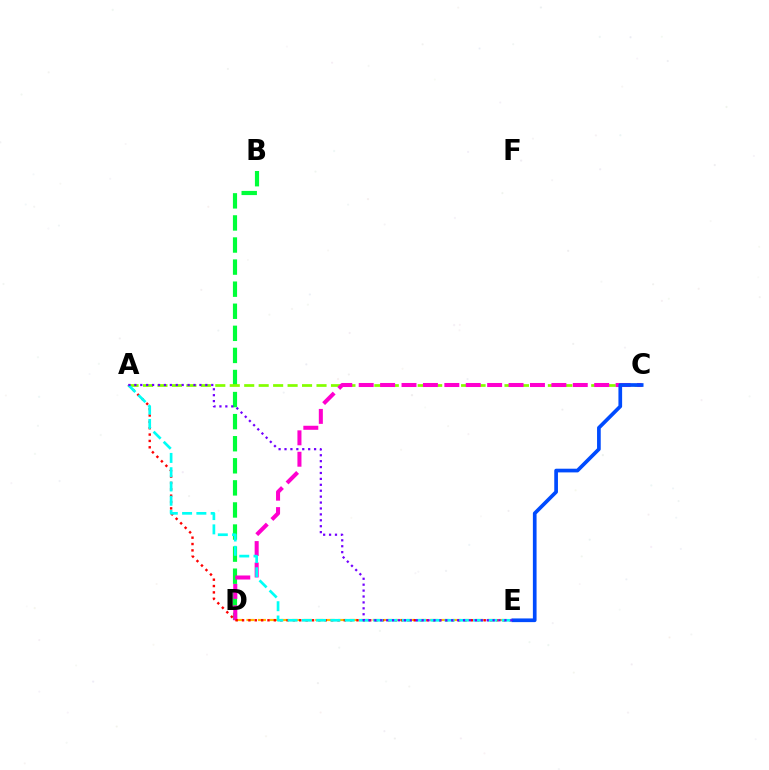{('B', 'D'): [{'color': '#00ff39', 'line_style': 'dashed', 'thickness': 3.0}], ('D', 'E'): [{'color': '#ffbd00', 'line_style': 'dashed', 'thickness': 1.56}], ('A', 'C'): [{'color': '#84ff00', 'line_style': 'dashed', 'thickness': 1.96}], ('C', 'D'): [{'color': '#ff00cf', 'line_style': 'dashed', 'thickness': 2.91}], ('C', 'E'): [{'color': '#004bff', 'line_style': 'solid', 'thickness': 2.65}], ('A', 'E'): [{'color': '#ff0000', 'line_style': 'dotted', 'thickness': 1.73}, {'color': '#00fff6', 'line_style': 'dashed', 'thickness': 1.94}, {'color': '#7200ff', 'line_style': 'dotted', 'thickness': 1.61}]}